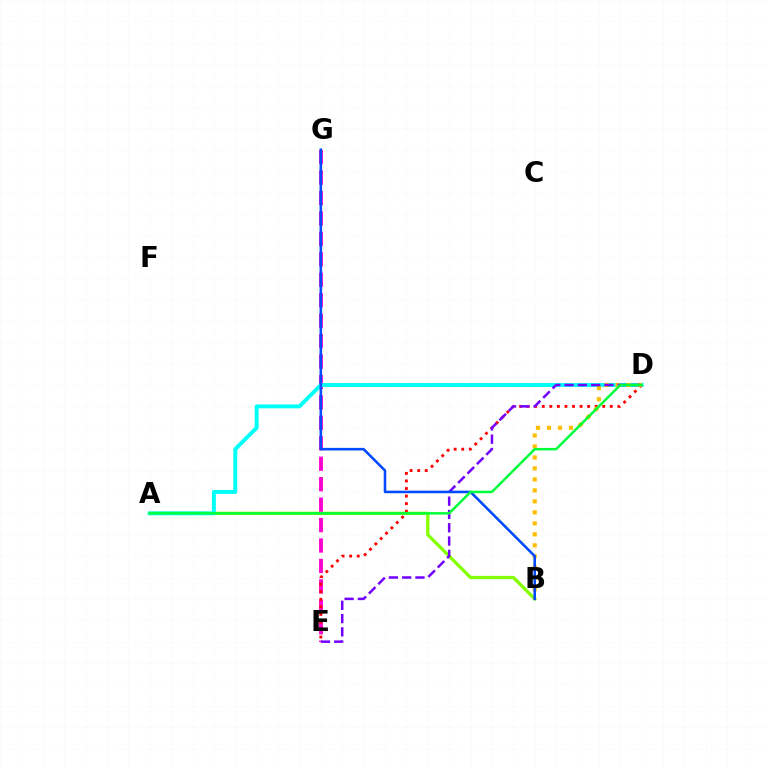{('A', 'B'): [{'color': '#84ff00', 'line_style': 'solid', 'thickness': 2.37}], ('E', 'G'): [{'color': '#ff00cf', 'line_style': 'dashed', 'thickness': 2.78}], ('A', 'D'): [{'color': '#00fff6', 'line_style': 'solid', 'thickness': 2.83}, {'color': '#00ff39', 'line_style': 'solid', 'thickness': 1.78}], ('D', 'E'): [{'color': '#ff0000', 'line_style': 'dotted', 'thickness': 2.05}, {'color': '#7200ff', 'line_style': 'dashed', 'thickness': 1.8}], ('B', 'D'): [{'color': '#ffbd00', 'line_style': 'dotted', 'thickness': 2.98}], ('B', 'G'): [{'color': '#004bff', 'line_style': 'solid', 'thickness': 1.86}]}